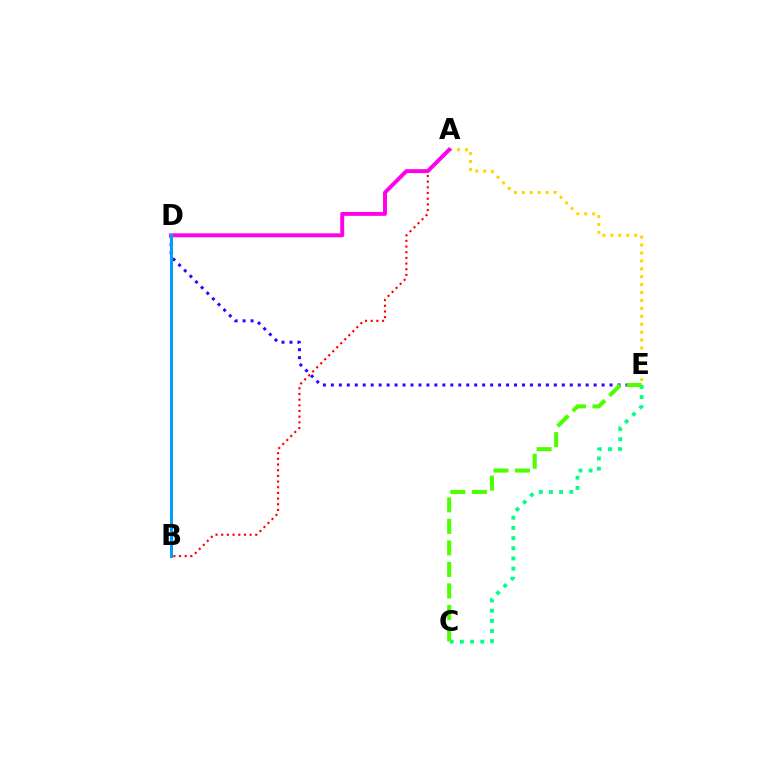{('D', 'E'): [{'color': '#3700ff', 'line_style': 'dotted', 'thickness': 2.16}], ('A', 'B'): [{'color': '#ff0000', 'line_style': 'dotted', 'thickness': 1.54}], ('A', 'E'): [{'color': '#ffd500', 'line_style': 'dotted', 'thickness': 2.15}], ('C', 'E'): [{'color': '#00ff86', 'line_style': 'dotted', 'thickness': 2.77}, {'color': '#4fff00', 'line_style': 'dashed', 'thickness': 2.92}], ('A', 'D'): [{'color': '#ff00ed', 'line_style': 'solid', 'thickness': 2.83}], ('B', 'D'): [{'color': '#009eff', 'line_style': 'solid', 'thickness': 2.15}]}